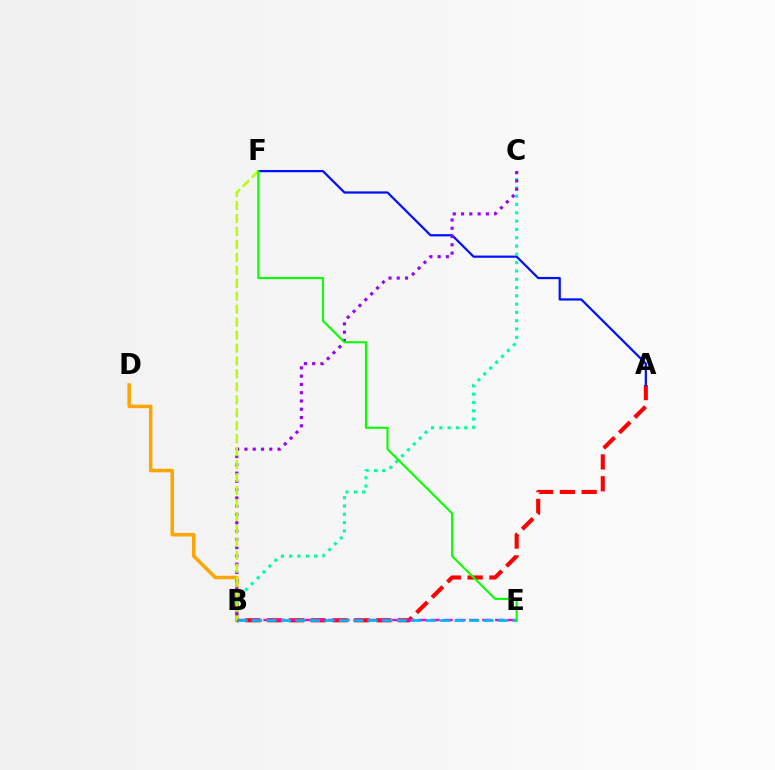{('B', 'D'): [{'color': '#ffa500', 'line_style': 'solid', 'thickness': 2.53}], ('A', 'B'): [{'color': '#ff0000', 'line_style': 'dashed', 'thickness': 2.96}], ('A', 'F'): [{'color': '#0010ff', 'line_style': 'solid', 'thickness': 1.61}], ('B', 'C'): [{'color': '#00ff9d', 'line_style': 'dotted', 'thickness': 2.26}, {'color': '#9b00ff', 'line_style': 'dotted', 'thickness': 2.25}], ('B', 'F'): [{'color': '#b3ff00', 'line_style': 'dashed', 'thickness': 1.76}], ('B', 'E'): [{'color': '#ff00bd', 'line_style': 'dashed', 'thickness': 1.75}, {'color': '#00b5ff', 'line_style': 'dashed', 'thickness': 1.97}], ('E', 'F'): [{'color': '#08ff00', 'line_style': 'solid', 'thickness': 1.5}]}